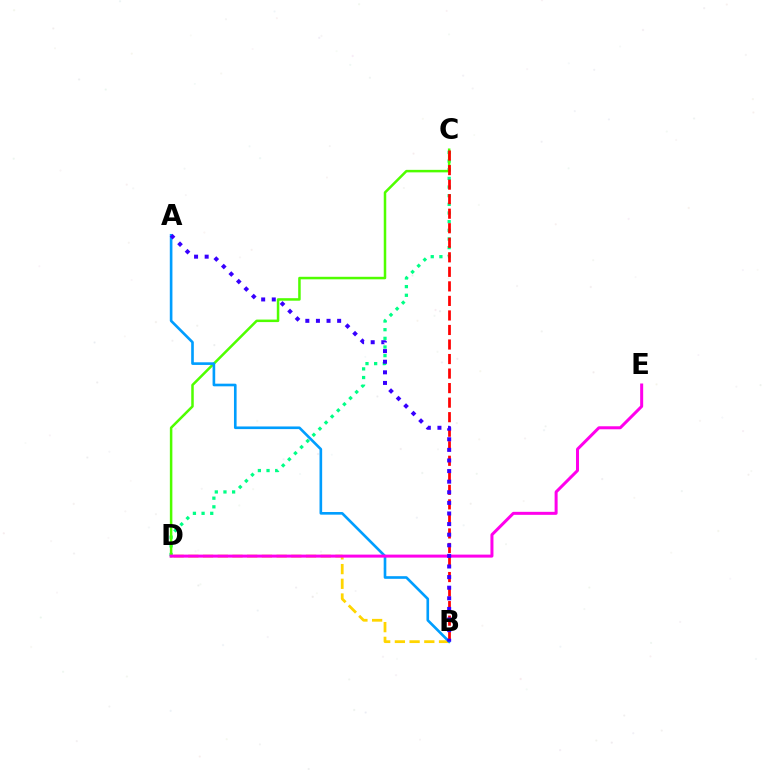{('B', 'D'): [{'color': '#ffd500', 'line_style': 'dashed', 'thickness': 2.0}], ('C', 'D'): [{'color': '#00ff86', 'line_style': 'dotted', 'thickness': 2.35}, {'color': '#4fff00', 'line_style': 'solid', 'thickness': 1.81}], ('A', 'B'): [{'color': '#009eff', 'line_style': 'solid', 'thickness': 1.9}, {'color': '#3700ff', 'line_style': 'dotted', 'thickness': 2.88}], ('D', 'E'): [{'color': '#ff00ed', 'line_style': 'solid', 'thickness': 2.16}], ('B', 'C'): [{'color': '#ff0000', 'line_style': 'dashed', 'thickness': 1.97}]}